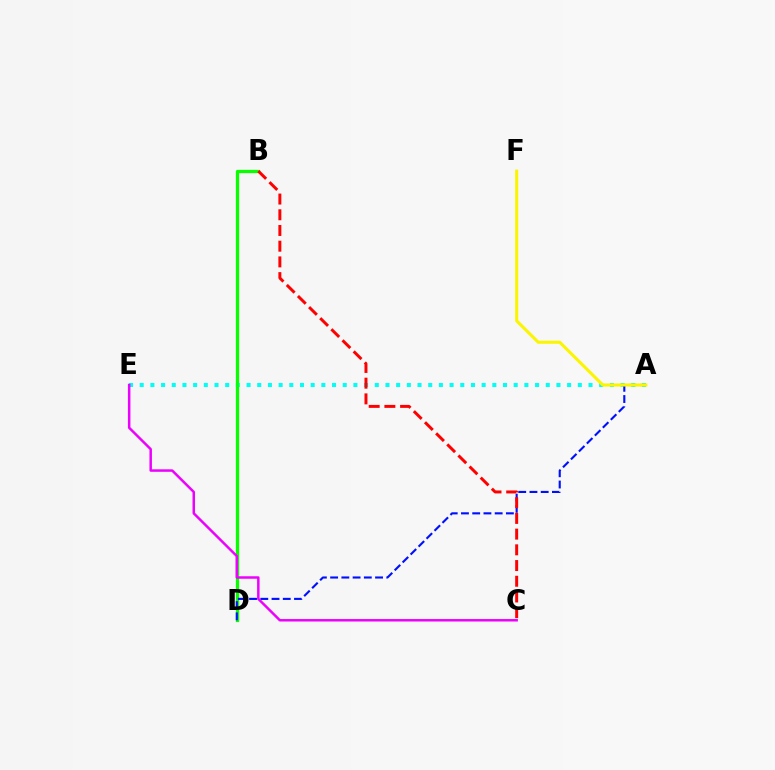{('A', 'E'): [{'color': '#00fff6', 'line_style': 'dotted', 'thickness': 2.9}], ('B', 'D'): [{'color': '#08ff00', 'line_style': 'solid', 'thickness': 2.36}], ('A', 'D'): [{'color': '#0010ff', 'line_style': 'dashed', 'thickness': 1.53}], ('C', 'E'): [{'color': '#ee00ff', 'line_style': 'solid', 'thickness': 1.79}], ('B', 'C'): [{'color': '#ff0000', 'line_style': 'dashed', 'thickness': 2.13}], ('A', 'F'): [{'color': '#fcf500', 'line_style': 'solid', 'thickness': 2.21}]}